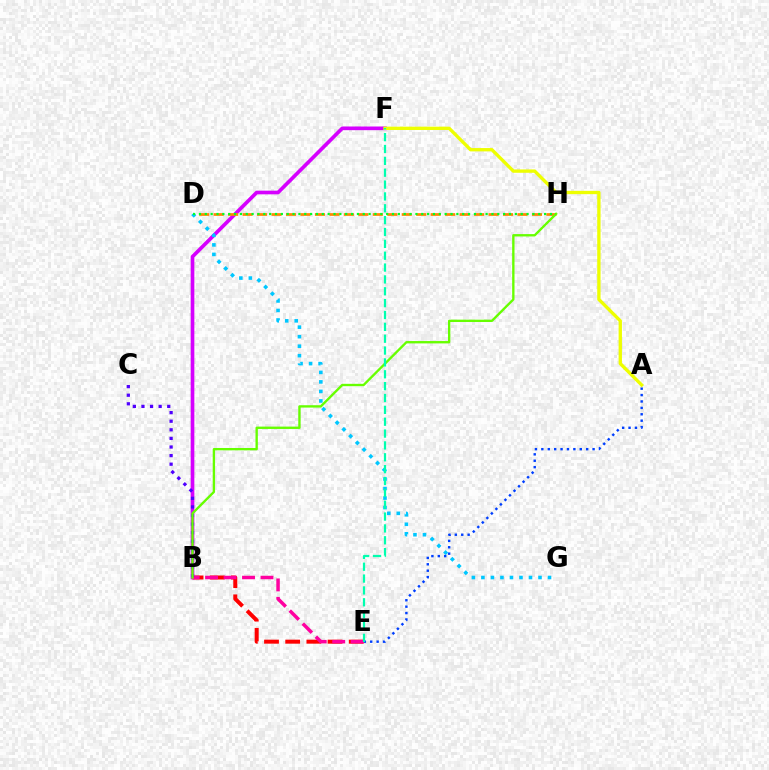{('A', 'E'): [{'color': '#003fff', 'line_style': 'dotted', 'thickness': 1.74}], ('B', 'E'): [{'color': '#ff0000', 'line_style': 'dashed', 'thickness': 2.88}, {'color': '#ff00a0', 'line_style': 'dashed', 'thickness': 2.51}], ('B', 'F'): [{'color': '#d600ff', 'line_style': 'solid', 'thickness': 2.64}], ('D', 'H'): [{'color': '#ff8800', 'line_style': 'dashed', 'thickness': 1.97}, {'color': '#00ff27', 'line_style': 'dotted', 'thickness': 1.59}], ('D', 'G'): [{'color': '#00c7ff', 'line_style': 'dotted', 'thickness': 2.59}], ('A', 'F'): [{'color': '#eeff00', 'line_style': 'solid', 'thickness': 2.4}], ('B', 'C'): [{'color': '#4f00ff', 'line_style': 'dotted', 'thickness': 2.34}], ('B', 'H'): [{'color': '#66ff00', 'line_style': 'solid', 'thickness': 1.7}], ('E', 'F'): [{'color': '#00ffaf', 'line_style': 'dashed', 'thickness': 1.61}]}